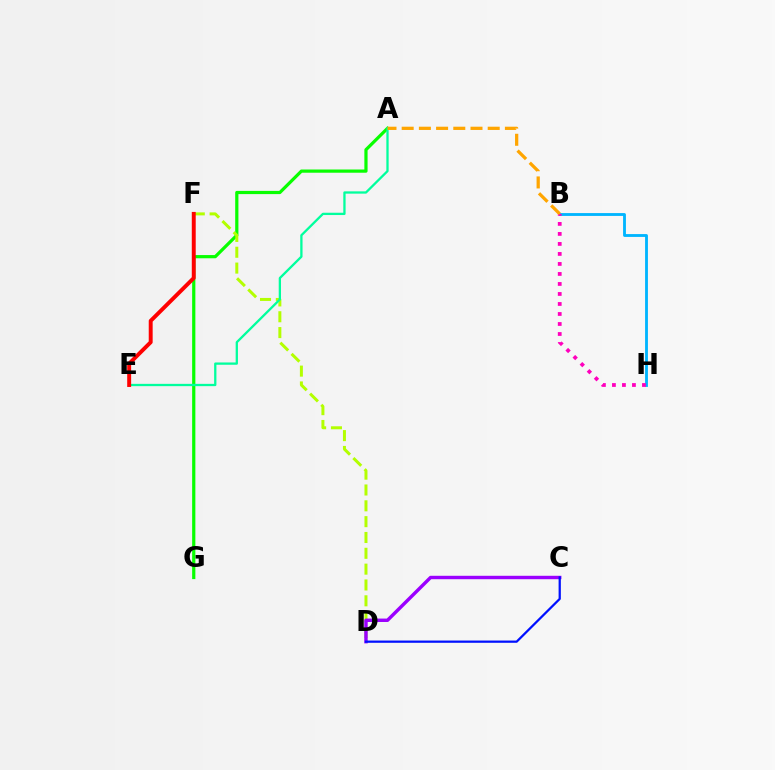{('A', 'G'): [{'color': '#08ff00', 'line_style': 'solid', 'thickness': 2.31}], ('D', 'F'): [{'color': '#b3ff00', 'line_style': 'dashed', 'thickness': 2.15}], ('C', 'D'): [{'color': '#9b00ff', 'line_style': 'solid', 'thickness': 2.47}, {'color': '#0010ff', 'line_style': 'solid', 'thickness': 1.62}], ('A', 'E'): [{'color': '#00ff9d', 'line_style': 'solid', 'thickness': 1.65}], ('B', 'H'): [{'color': '#00b5ff', 'line_style': 'solid', 'thickness': 2.05}, {'color': '#ff00bd', 'line_style': 'dotted', 'thickness': 2.72}], ('A', 'B'): [{'color': '#ffa500', 'line_style': 'dashed', 'thickness': 2.34}], ('E', 'F'): [{'color': '#ff0000', 'line_style': 'solid', 'thickness': 2.83}]}